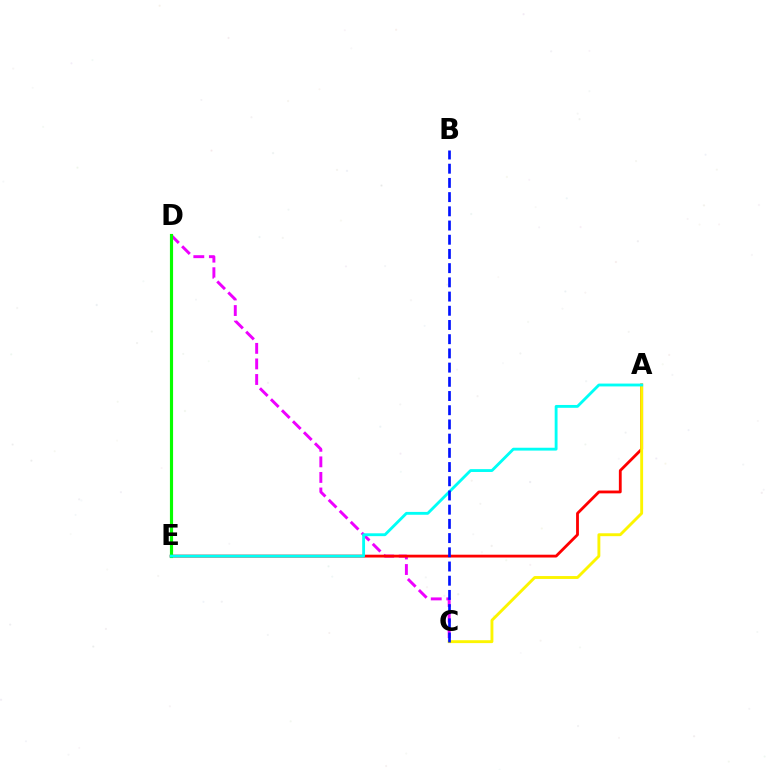{('C', 'D'): [{'color': '#ee00ff', 'line_style': 'dashed', 'thickness': 2.11}], ('A', 'E'): [{'color': '#ff0000', 'line_style': 'solid', 'thickness': 2.03}, {'color': '#00fff6', 'line_style': 'solid', 'thickness': 2.05}], ('A', 'C'): [{'color': '#fcf500', 'line_style': 'solid', 'thickness': 2.07}], ('D', 'E'): [{'color': '#08ff00', 'line_style': 'solid', 'thickness': 2.27}], ('B', 'C'): [{'color': '#0010ff', 'line_style': 'dashed', 'thickness': 1.93}]}